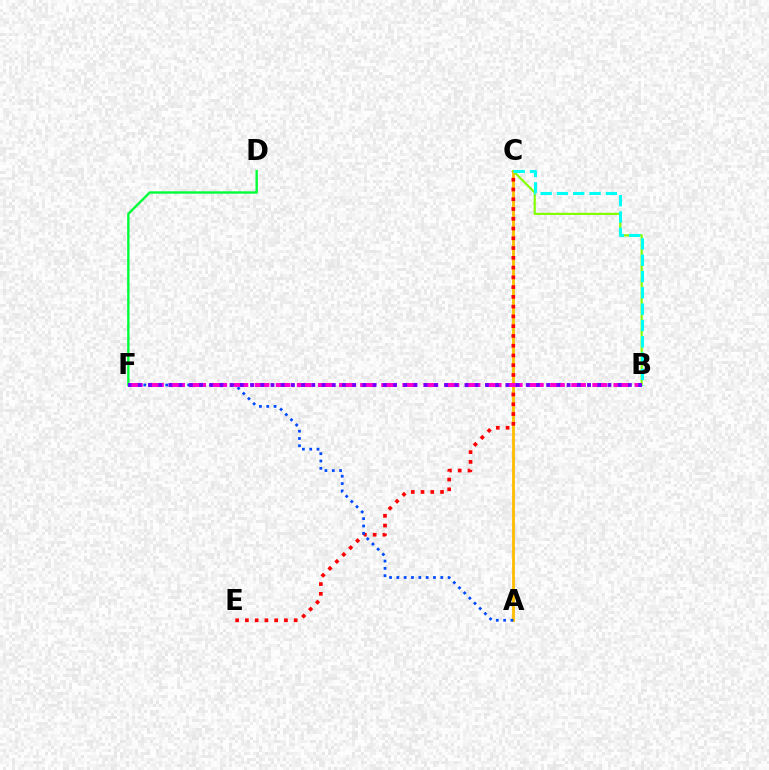{('D', 'F'): [{'color': '#00ff39', 'line_style': 'solid', 'thickness': 1.71}], ('A', 'C'): [{'color': '#ffbd00', 'line_style': 'solid', 'thickness': 2.02}], ('C', 'E'): [{'color': '#ff0000', 'line_style': 'dotted', 'thickness': 2.65}], ('B', 'C'): [{'color': '#84ff00', 'line_style': 'solid', 'thickness': 1.55}, {'color': '#00fff6', 'line_style': 'dashed', 'thickness': 2.22}], ('A', 'F'): [{'color': '#004bff', 'line_style': 'dotted', 'thickness': 1.99}], ('B', 'F'): [{'color': '#ff00cf', 'line_style': 'dashed', 'thickness': 2.87}, {'color': '#7200ff', 'line_style': 'dotted', 'thickness': 2.77}]}